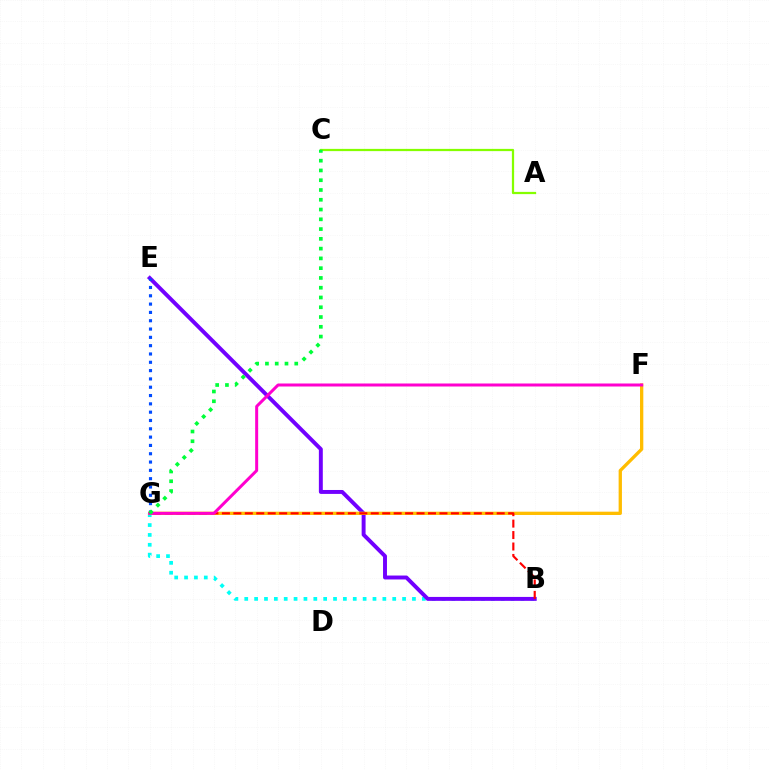{('B', 'G'): [{'color': '#00fff6', 'line_style': 'dotted', 'thickness': 2.68}, {'color': '#ff0000', 'line_style': 'dashed', 'thickness': 1.56}], ('B', 'E'): [{'color': '#7200ff', 'line_style': 'solid', 'thickness': 2.83}], ('F', 'G'): [{'color': '#ffbd00', 'line_style': 'solid', 'thickness': 2.38}, {'color': '#ff00cf', 'line_style': 'solid', 'thickness': 2.16}], ('A', 'C'): [{'color': '#84ff00', 'line_style': 'solid', 'thickness': 1.61}], ('E', 'G'): [{'color': '#004bff', 'line_style': 'dotted', 'thickness': 2.26}], ('C', 'G'): [{'color': '#00ff39', 'line_style': 'dotted', 'thickness': 2.65}]}